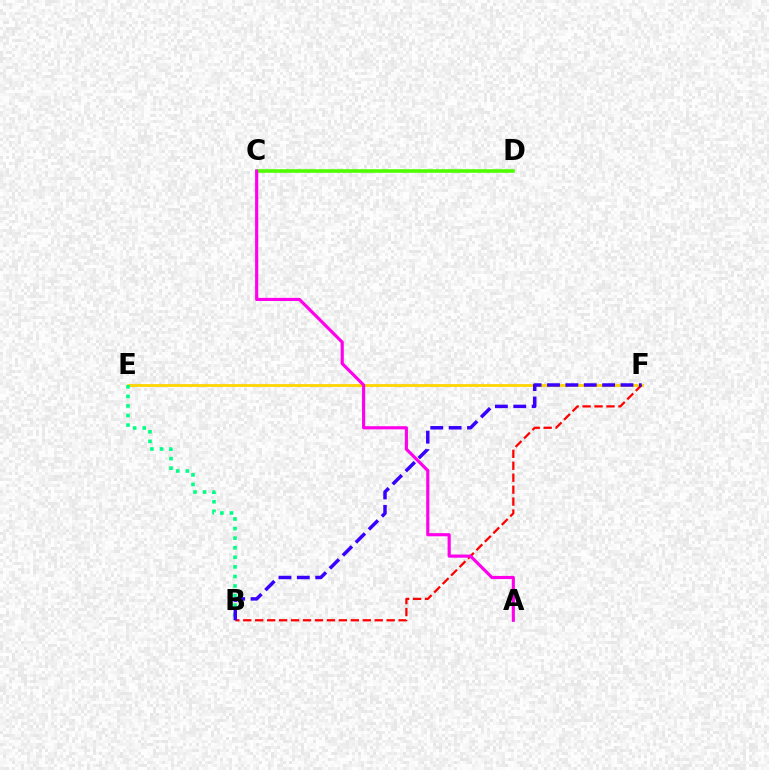{('E', 'F'): [{'color': '#ffd500', 'line_style': 'solid', 'thickness': 2.02}], ('C', 'D'): [{'color': '#009eff', 'line_style': 'dotted', 'thickness': 1.58}, {'color': '#4fff00', 'line_style': 'solid', 'thickness': 2.57}], ('B', 'E'): [{'color': '#00ff86', 'line_style': 'dotted', 'thickness': 2.6}], ('B', 'F'): [{'color': '#ff0000', 'line_style': 'dashed', 'thickness': 1.62}, {'color': '#3700ff', 'line_style': 'dashed', 'thickness': 2.5}], ('A', 'C'): [{'color': '#ff00ed', 'line_style': 'solid', 'thickness': 2.26}]}